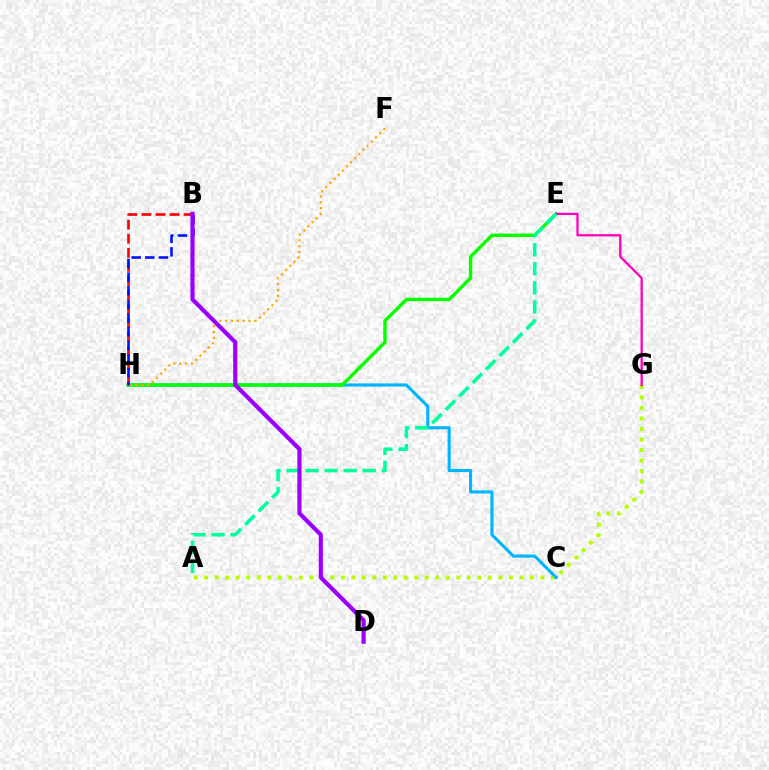{('A', 'G'): [{'color': '#b3ff00', 'line_style': 'dotted', 'thickness': 2.85}], ('C', 'H'): [{'color': '#00b5ff', 'line_style': 'solid', 'thickness': 2.24}], ('E', 'H'): [{'color': '#08ff00', 'line_style': 'solid', 'thickness': 2.47}], ('E', 'G'): [{'color': '#ff00bd', 'line_style': 'solid', 'thickness': 1.65}], ('A', 'E'): [{'color': '#00ff9d', 'line_style': 'dashed', 'thickness': 2.59}], ('B', 'H'): [{'color': '#ff0000', 'line_style': 'dashed', 'thickness': 1.91}, {'color': '#0010ff', 'line_style': 'dashed', 'thickness': 1.85}], ('F', 'H'): [{'color': '#ffa500', 'line_style': 'dotted', 'thickness': 1.59}], ('B', 'D'): [{'color': '#9b00ff', 'line_style': 'solid', 'thickness': 2.99}]}